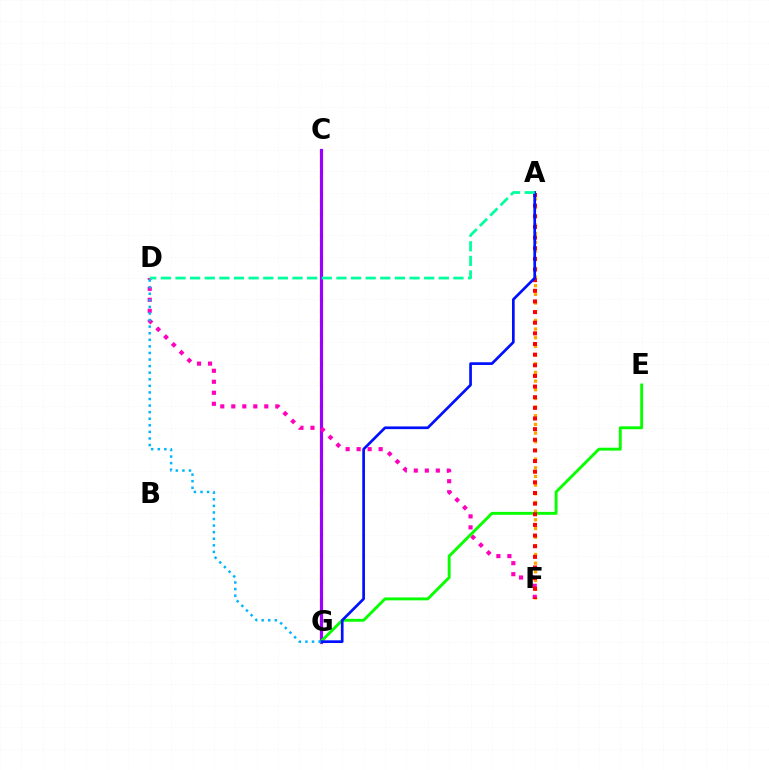{('C', 'G'): [{'color': '#b3ff00', 'line_style': 'dashed', 'thickness': 1.65}, {'color': '#9b00ff', 'line_style': 'solid', 'thickness': 2.28}], ('A', 'F'): [{'color': '#ffa500', 'line_style': 'dotted', 'thickness': 2.36}, {'color': '#ff0000', 'line_style': 'dotted', 'thickness': 2.89}], ('D', 'F'): [{'color': '#ff00bd', 'line_style': 'dotted', 'thickness': 2.99}], ('E', 'G'): [{'color': '#08ff00', 'line_style': 'solid', 'thickness': 2.09}], ('A', 'G'): [{'color': '#0010ff', 'line_style': 'solid', 'thickness': 1.94}], ('D', 'G'): [{'color': '#00b5ff', 'line_style': 'dotted', 'thickness': 1.79}], ('A', 'D'): [{'color': '#00ff9d', 'line_style': 'dashed', 'thickness': 1.99}]}